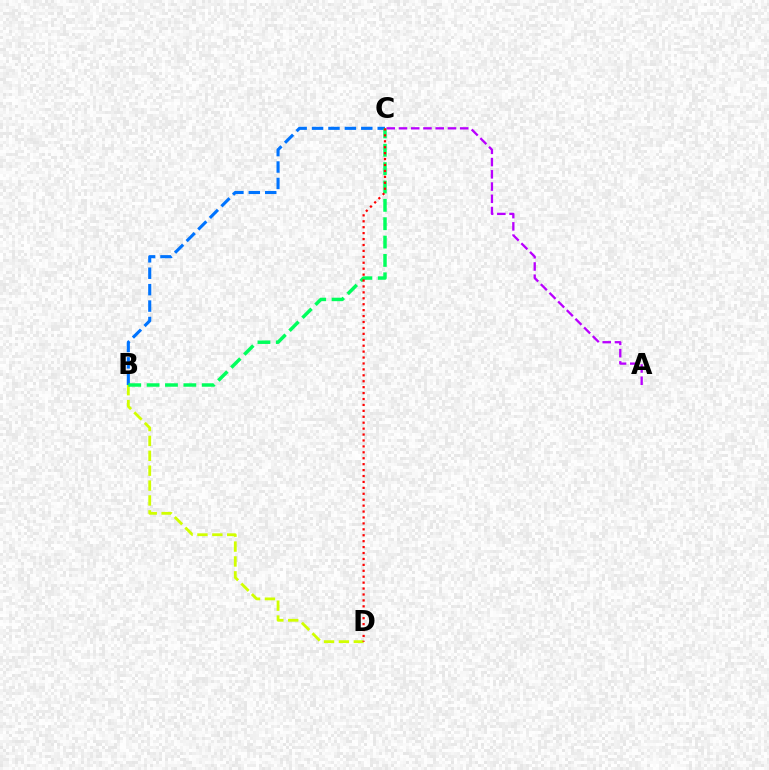{('B', 'D'): [{'color': '#d1ff00', 'line_style': 'dashed', 'thickness': 2.02}], ('B', 'C'): [{'color': '#0074ff', 'line_style': 'dashed', 'thickness': 2.23}, {'color': '#00ff5c', 'line_style': 'dashed', 'thickness': 2.49}], ('A', 'C'): [{'color': '#b900ff', 'line_style': 'dashed', 'thickness': 1.66}], ('C', 'D'): [{'color': '#ff0000', 'line_style': 'dotted', 'thickness': 1.61}]}